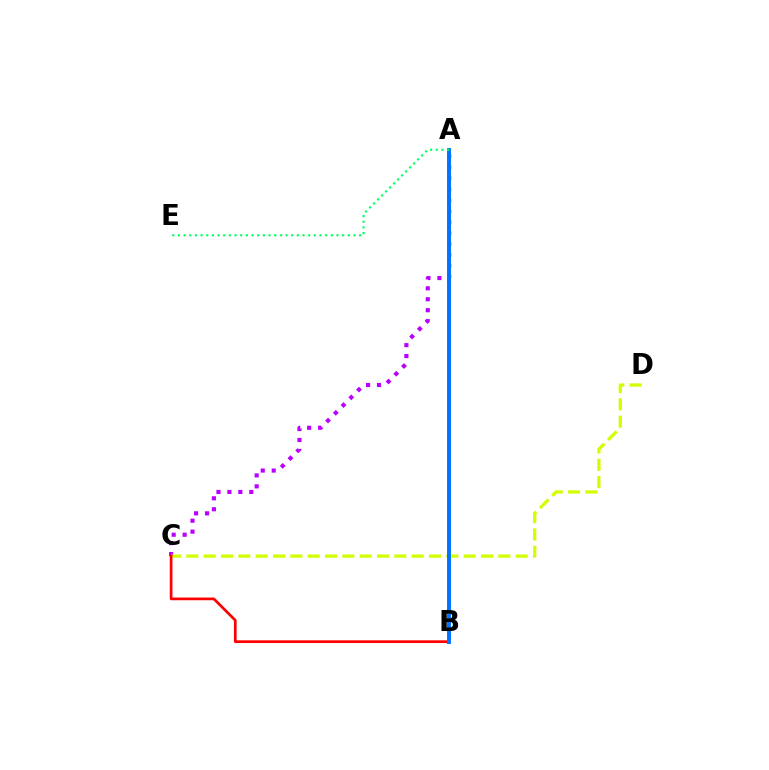{('A', 'C'): [{'color': '#b900ff', 'line_style': 'dotted', 'thickness': 2.97}], ('C', 'D'): [{'color': '#d1ff00', 'line_style': 'dashed', 'thickness': 2.35}], ('B', 'C'): [{'color': '#ff0000', 'line_style': 'solid', 'thickness': 1.96}], ('A', 'B'): [{'color': '#0074ff', 'line_style': 'solid', 'thickness': 2.84}], ('A', 'E'): [{'color': '#00ff5c', 'line_style': 'dotted', 'thickness': 1.54}]}